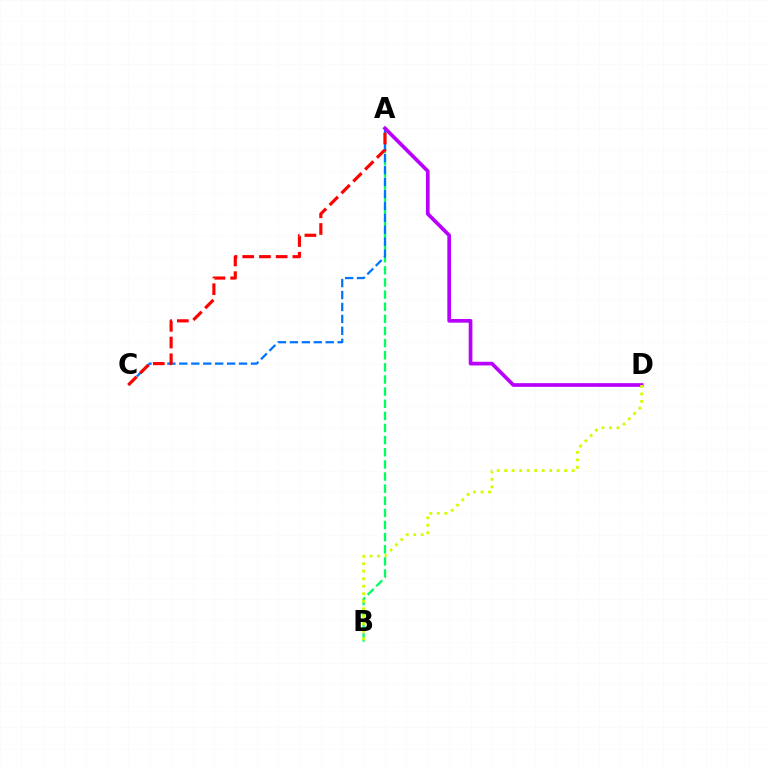{('A', 'B'): [{'color': '#00ff5c', 'line_style': 'dashed', 'thickness': 1.65}], ('A', 'C'): [{'color': '#0074ff', 'line_style': 'dashed', 'thickness': 1.62}, {'color': '#ff0000', 'line_style': 'dashed', 'thickness': 2.27}], ('A', 'D'): [{'color': '#b900ff', 'line_style': 'solid', 'thickness': 2.66}], ('B', 'D'): [{'color': '#d1ff00', 'line_style': 'dotted', 'thickness': 2.04}]}